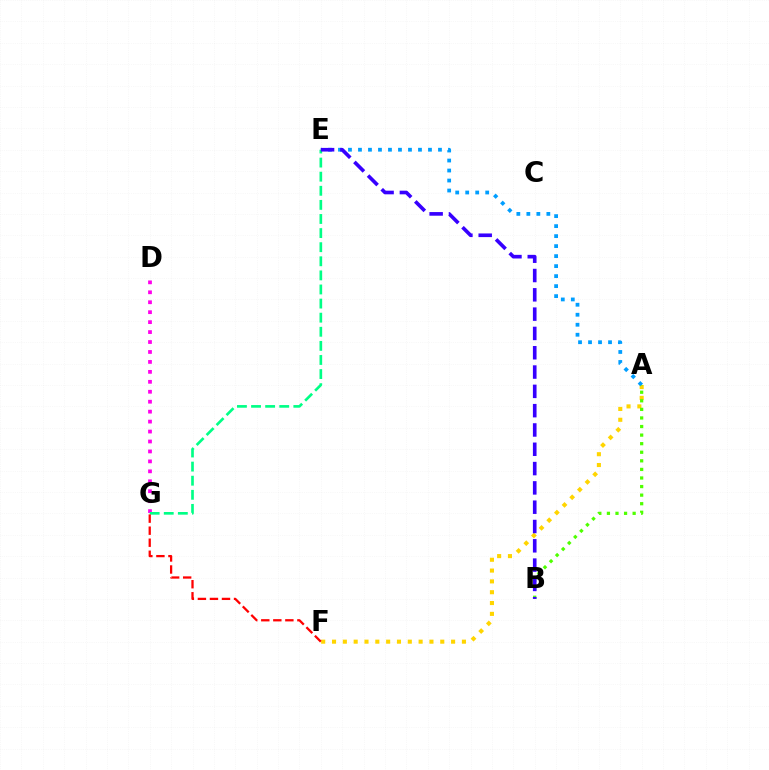{('A', 'F'): [{'color': '#ffd500', 'line_style': 'dotted', 'thickness': 2.94}], ('A', 'E'): [{'color': '#009eff', 'line_style': 'dotted', 'thickness': 2.72}], ('D', 'G'): [{'color': '#ff00ed', 'line_style': 'dotted', 'thickness': 2.7}], ('A', 'B'): [{'color': '#4fff00', 'line_style': 'dotted', 'thickness': 2.33}], ('E', 'G'): [{'color': '#00ff86', 'line_style': 'dashed', 'thickness': 1.92}], ('B', 'E'): [{'color': '#3700ff', 'line_style': 'dashed', 'thickness': 2.62}], ('F', 'G'): [{'color': '#ff0000', 'line_style': 'dashed', 'thickness': 1.64}]}